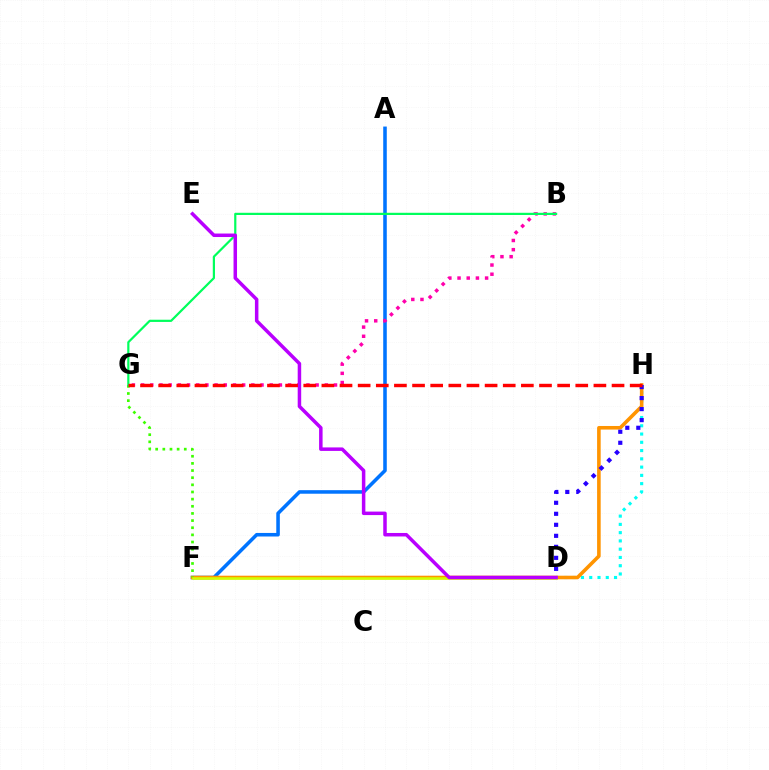{('D', 'H'): [{'color': '#00fff6', 'line_style': 'dotted', 'thickness': 2.25}, {'color': '#2500ff', 'line_style': 'dotted', 'thickness': 2.99}], ('A', 'F'): [{'color': '#0074ff', 'line_style': 'solid', 'thickness': 2.56}], ('F', 'H'): [{'color': '#ff9400', 'line_style': 'solid', 'thickness': 2.58}], ('F', 'G'): [{'color': '#3dff00', 'line_style': 'dotted', 'thickness': 1.94}], ('B', 'G'): [{'color': '#ff00ac', 'line_style': 'dotted', 'thickness': 2.5}, {'color': '#00ff5c', 'line_style': 'solid', 'thickness': 1.59}], ('D', 'F'): [{'color': '#d1ff00', 'line_style': 'solid', 'thickness': 1.85}], ('D', 'E'): [{'color': '#b900ff', 'line_style': 'solid', 'thickness': 2.52}], ('G', 'H'): [{'color': '#ff0000', 'line_style': 'dashed', 'thickness': 2.46}]}